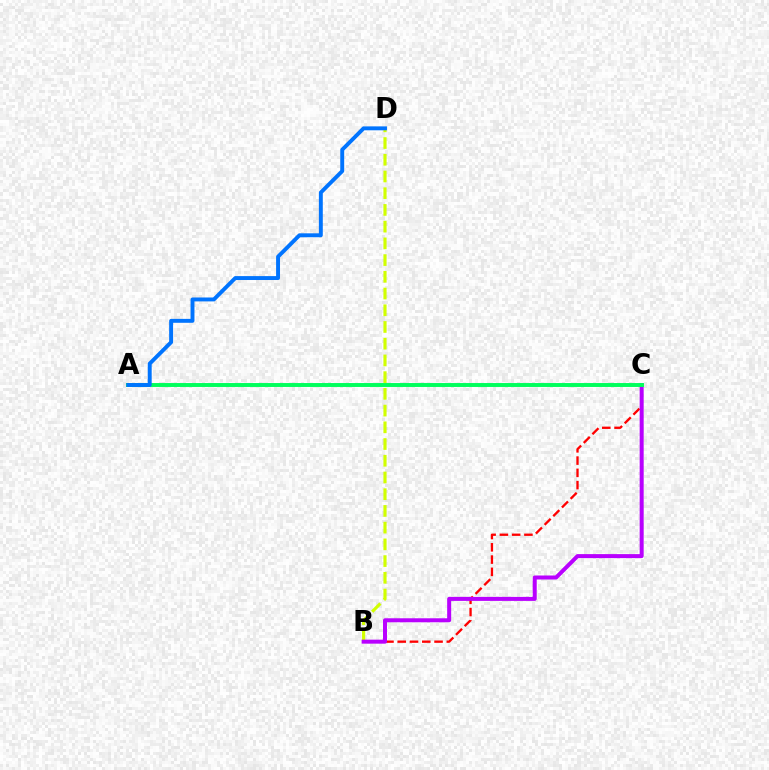{('B', 'D'): [{'color': '#d1ff00', 'line_style': 'dashed', 'thickness': 2.27}], ('B', 'C'): [{'color': '#ff0000', 'line_style': 'dashed', 'thickness': 1.67}, {'color': '#b900ff', 'line_style': 'solid', 'thickness': 2.88}], ('A', 'C'): [{'color': '#00ff5c', 'line_style': 'solid', 'thickness': 2.83}], ('A', 'D'): [{'color': '#0074ff', 'line_style': 'solid', 'thickness': 2.82}]}